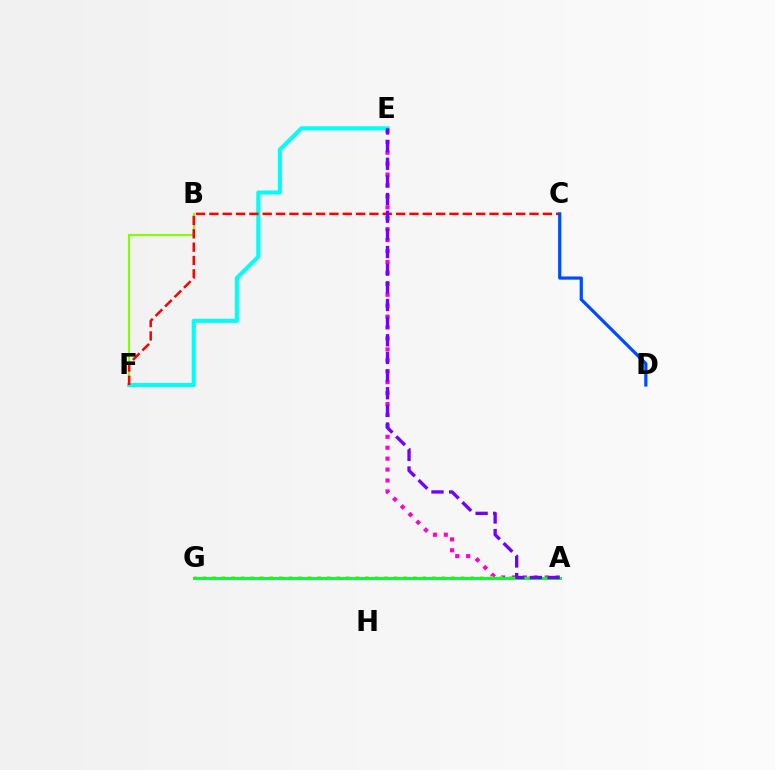{('A', 'E'): [{'color': '#ff00cf', 'line_style': 'dotted', 'thickness': 2.97}, {'color': '#7200ff', 'line_style': 'dashed', 'thickness': 2.4}], ('A', 'G'): [{'color': '#ffbd00', 'line_style': 'dotted', 'thickness': 2.6}, {'color': '#00ff39', 'line_style': 'solid', 'thickness': 2.13}], ('B', 'F'): [{'color': '#84ff00', 'line_style': 'solid', 'thickness': 1.56}], ('E', 'F'): [{'color': '#00fff6', 'line_style': 'solid', 'thickness': 2.96}], ('C', 'F'): [{'color': '#ff0000', 'line_style': 'dashed', 'thickness': 1.81}], ('C', 'D'): [{'color': '#004bff', 'line_style': 'solid', 'thickness': 2.3}]}